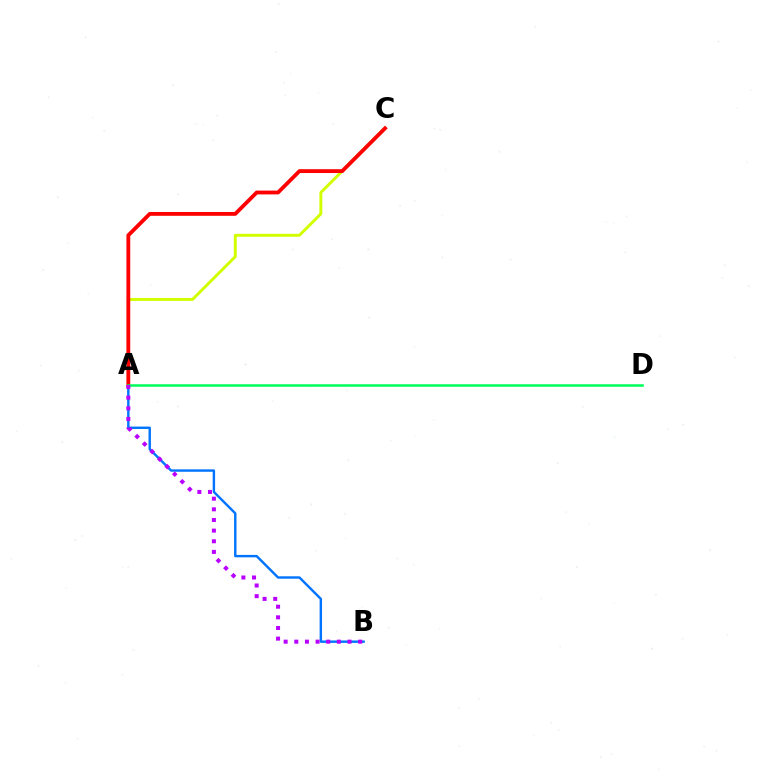{('A', 'C'): [{'color': '#d1ff00', 'line_style': 'solid', 'thickness': 2.11}, {'color': '#ff0000', 'line_style': 'solid', 'thickness': 2.75}], ('A', 'B'): [{'color': '#0074ff', 'line_style': 'solid', 'thickness': 1.74}, {'color': '#b900ff', 'line_style': 'dotted', 'thickness': 2.89}], ('A', 'D'): [{'color': '#00ff5c', 'line_style': 'solid', 'thickness': 1.83}]}